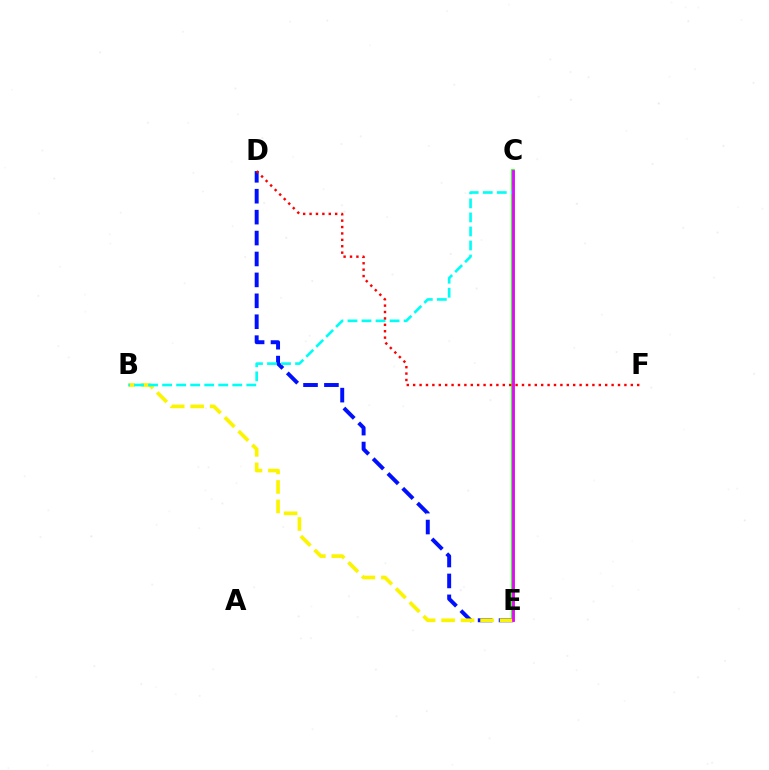{('C', 'E'): [{'color': '#08ff00', 'line_style': 'solid', 'thickness': 2.59}, {'color': '#ee00ff', 'line_style': 'solid', 'thickness': 1.96}], ('D', 'E'): [{'color': '#0010ff', 'line_style': 'dashed', 'thickness': 2.84}], ('B', 'E'): [{'color': '#fcf500', 'line_style': 'dashed', 'thickness': 2.65}], ('B', 'C'): [{'color': '#00fff6', 'line_style': 'dashed', 'thickness': 1.91}], ('D', 'F'): [{'color': '#ff0000', 'line_style': 'dotted', 'thickness': 1.74}]}